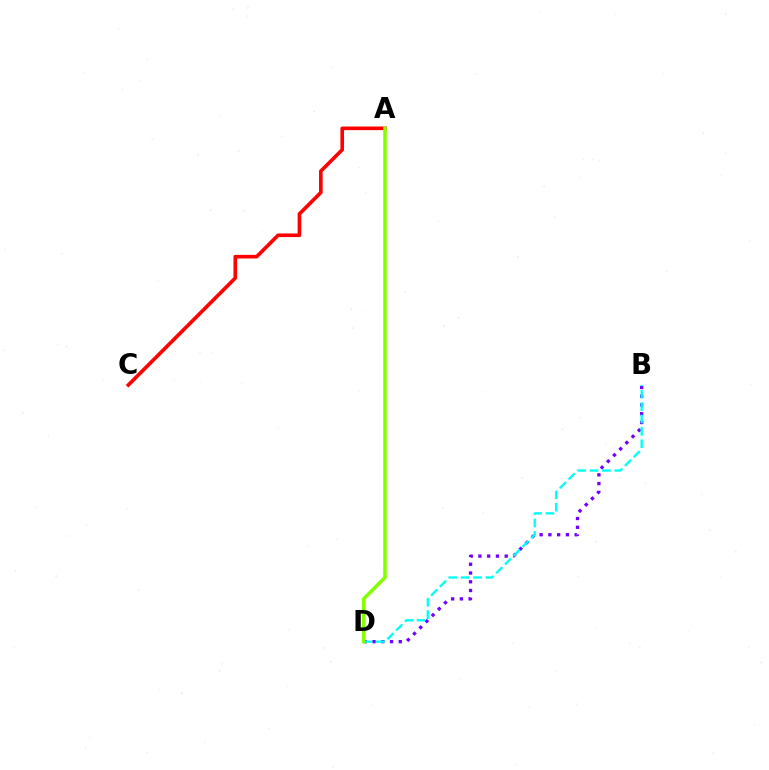{('B', 'D'): [{'color': '#7200ff', 'line_style': 'dotted', 'thickness': 2.38}, {'color': '#00fff6', 'line_style': 'dashed', 'thickness': 1.68}], ('A', 'C'): [{'color': '#ff0000', 'line_style': 'solid', 'thickness': 2.61}], ('A', 'D'): [{'color': '#84ff00', 'line_style': 'solid', 'thickness': 2.55}]}